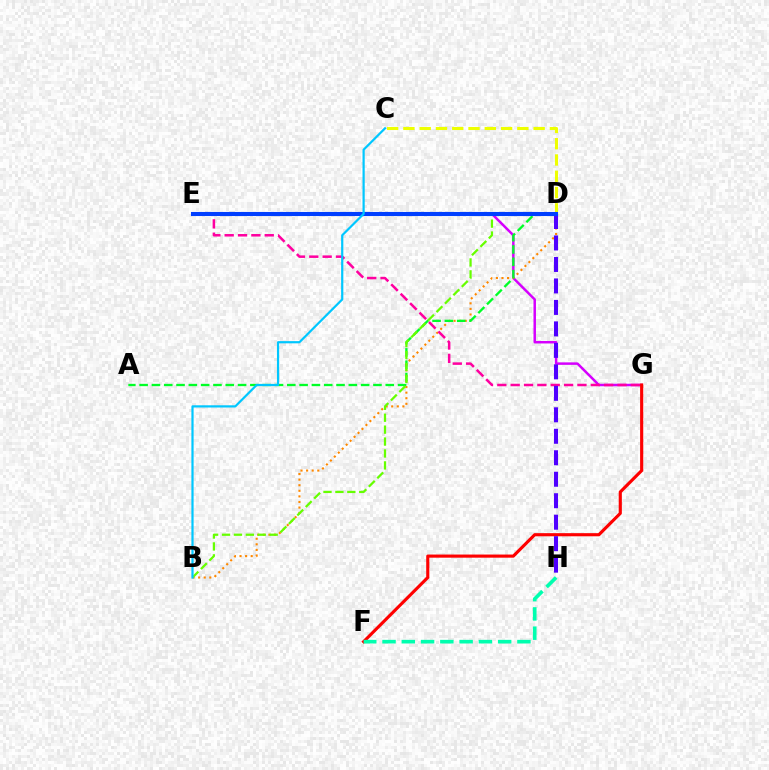{('E', 'G'): [{'color': '#d600ff', 'line_style': 'solid', 'thickness': 1.79}, {'color': '#ff00a0', 'line_style': 'dashed', 'thickness': 1.81}], ('F', 'G'): [{'color': '#ff0000', 'line_style': 'solid', 'thickness': 2.26}], ('F', 'H'): [{'color': '#00ffaf', 'line_style': 'dashed', 'thickness': 2.62}], ('B', 'D'): [{'color': '#ff8800', 'line_style': 'dotted', 'thickness': 1.52}, {'color': '#66ff00', 'line_style': 'dashed', 'thickness': 1.62}], ('A', 'D'): [{'color': '#00ff27', 'line_style': 'dashed', 'thickness': 1.67}], ('C', 'D'): [{'color': '#eeff00', 'line_style': 'dashed', 'thickness': 2.21}], ('D', 'H'): [{'color': '#4f00ff', 'line_style': 'dashed', 'thickness': 2.92}], ('D', 'E'): [{'color': '#003fff', 'line_style': 'solid', 'thickness': 2.94}], ('B', 'C'): [{'color': '#00c7ff', 'line_style': 'solid', 'thickness': 1.59}]}